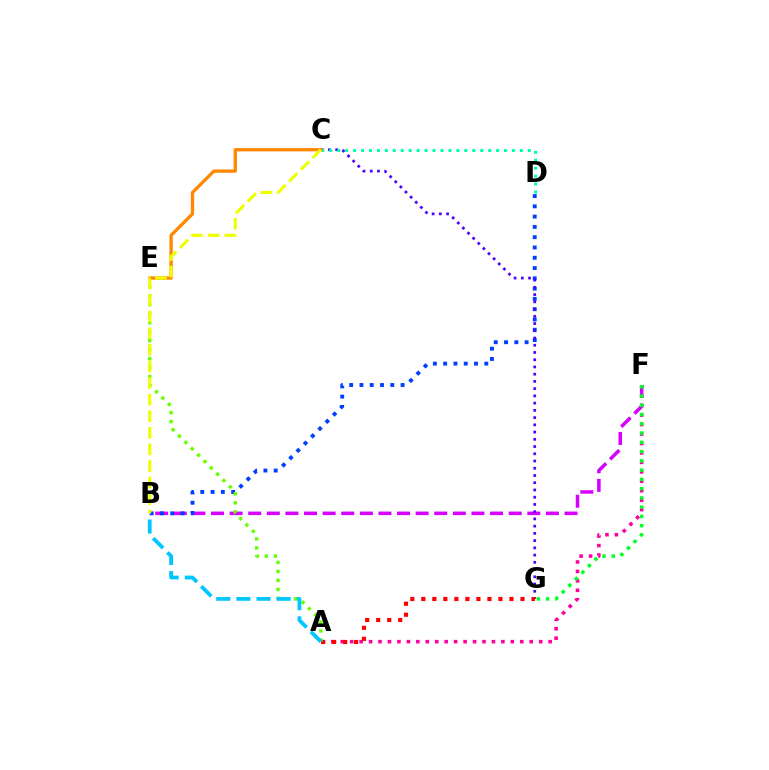{('A', 'F'): [{'color': '#ff00a0', 'line_style': 'dotted', 'thickness': 2.57}], ('B', 'F'): [{'color': '#d600ff', 'line_style': 'dashed', 'thickness': 2.53}], ('B', 'D'): [{'color': '#003fff', 'line_style': 'dotted', 'thickness': 2.79}], ('C', 'G'): [{'color': '#4f00ff', 'line_style': 'dotted', 'thickness': 1.97}], ('A', 'G'): [{'color': '#ff0000', 'line_style': 'dotted', 'thickness': 2.99}], ('C', 'D'): [{'color': '#00ffaf', 'line_style': 'dotted', 'thickness': 2.16}], ('A', 'E'): [{'color': '#66ff00', 'line_style': 'dotted', 'thickness': 2.44}], ('A', 'B'): [{'color': '#00c7ff', 'line_style': 'dashed', 'thickness': 2.74}], ('C', 'E'): [{'color': '#ff8800', 'line_style': 'solid', 'thickness': 2.38}], ('F', 'G'): [{'color': '#00ff27', 'line_style': 'dotted', 'thickness': 2.52}], ('B', 'C'): [{'color': '#eeff00', 'line_style': 'dashed', 'thickness': 2.25}]}